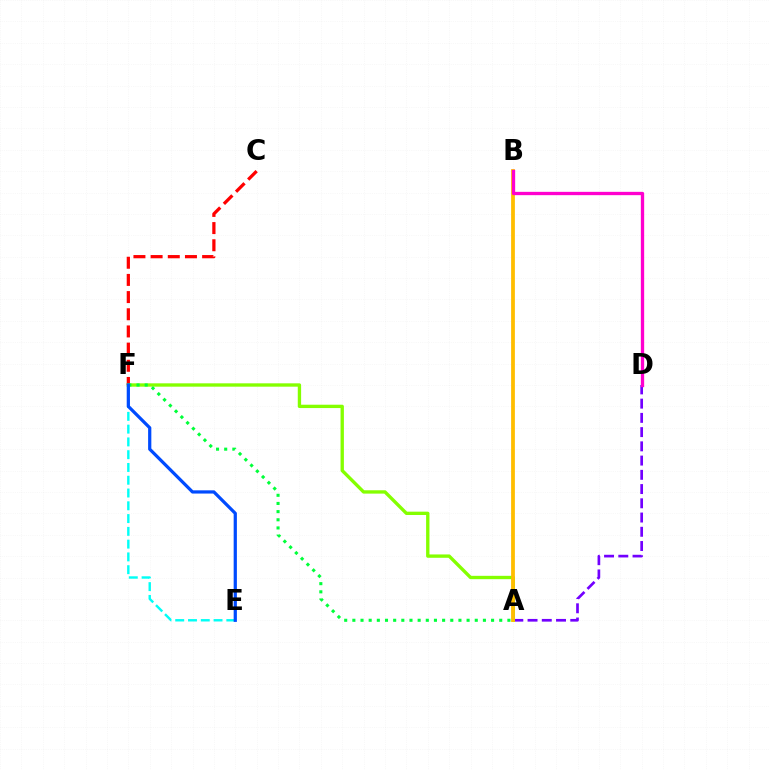{('A', 'D'): [{'color': '#7200ff', 'line_style': 'dashed', 'thickness': 1.93}], ('C', 'F'): [{'color': '#ff0000', 'line_style': 'dashed', 'thickness': 2.33}], ('E', 'F'): [{'color': '#00fff6', 'line_style': 'dashed', 'thickness': 1.74}, {'color': '#004bff', 'line_style': 'solid', 'thickness': 2.32}], ('A', 'F'): [{'color': '#84ff00', 'line_style': 'solid', 'thickness': 2.41}, {'color': '#00ff39', 'line_style': 'dotted', 'thickness': 2.22}], ('A', 'B'): [{'color': '#ffbd00', 'line_style': 'solid', 'thickness': 2.72}], ('B', 'D'): [{'color': '#ff00cf', 'line_style': 'solid', 'thickness': 2.39}]}